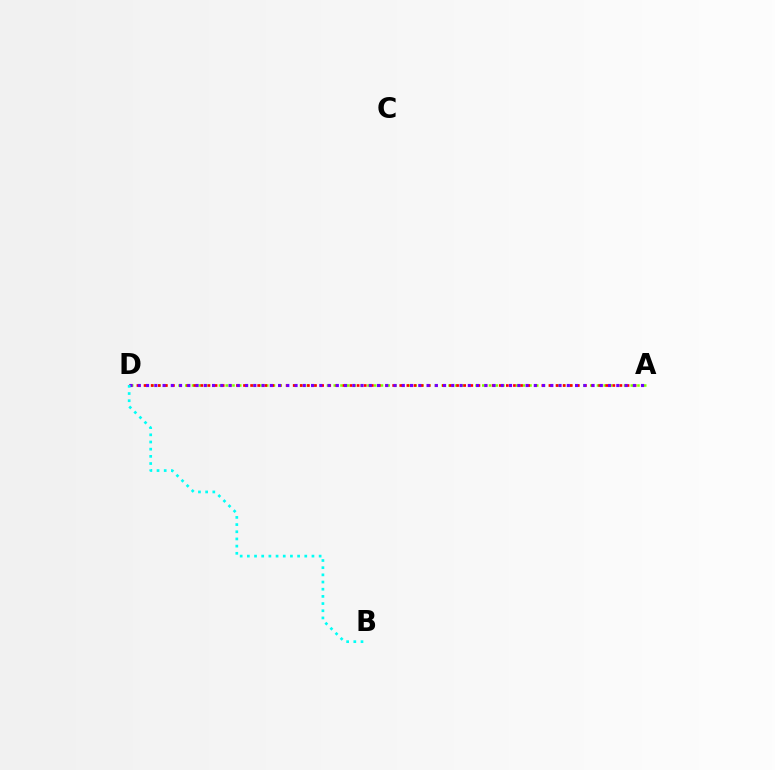{('A', 'D'): [{'color': '#84ff00', 'line_style': 'dotted', 'thickness': 1.83}, {'color': '#ff0000', 'line_style': 'dotted', 'thickness': 1.93}, {'color': '#7200ff', 'line_style': 'dotted', 'thickness': 2.24}], ('B', 'D'): [{'color': '#00fff6', 'line_style': 'dotted', 'thickness': 1.95}]}